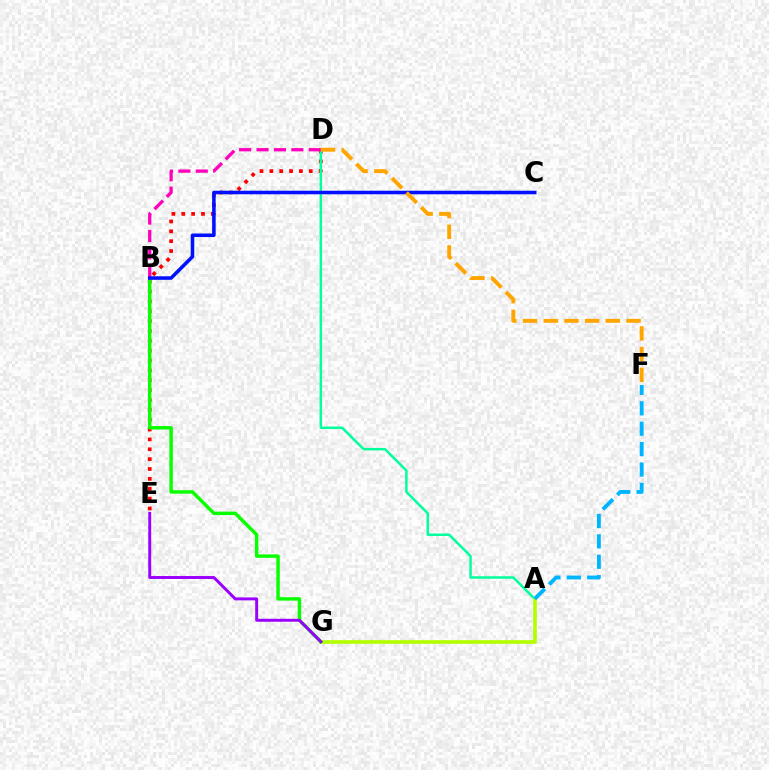{('D', 'E'): [{'color': '#ff0000', 'line_style': 'dotted', 'thickness': 2.68}], ('A', 'D'): [{'color': '#00ff9d', 'line_style': 'solid', 'thickness': 1.78}], ('A', 'G'): [{'color': '#b3ff00', 'line_style': 'solid', 'thickness': 2.63}], ('A', 'F'): [{'color': '#00b5ff', 'line_style': 'dashed', 'thickness': 2.77}], ('B', 'G'): [{'color': '#08ff00', 'line_style': 'solid', 'thickness': 2.48}], ('B', 'D'): [{'color': '#ff00bd', 'line_style': 'dashed', 'thickness': 2.36}], ('B', 'C'): [{'color': '#0010ff', 'line_style': 'solid', 'thickness': 2.55}], ('D', 'F'): [{'color': '#ffa500', 'line_style': 'dashed', 'thickness': 2.81}], ('E', 'G'): [{'color': '#9b00ff', 'line_style': 'solid', 'thickness': 2.12}]}